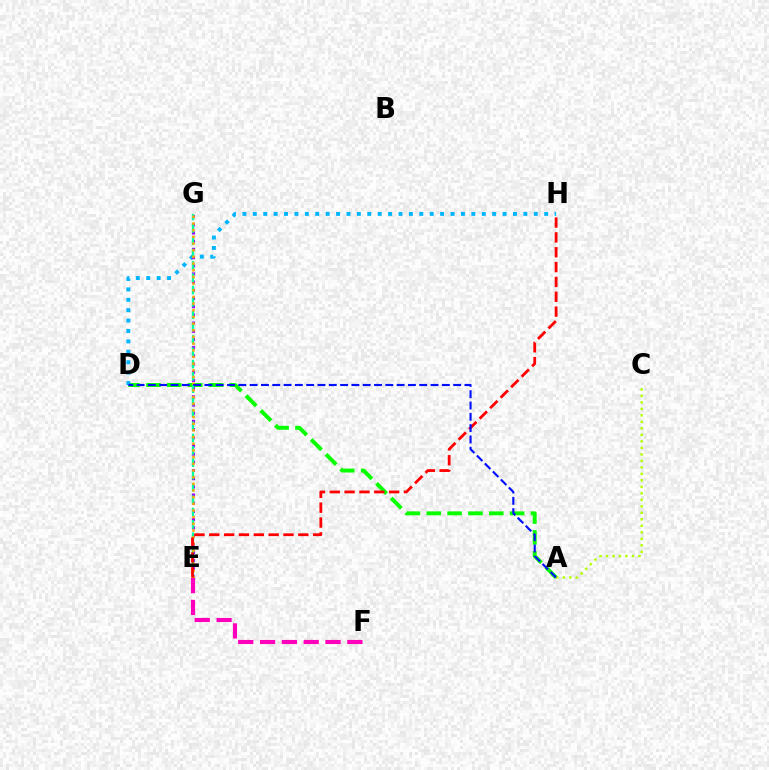{('A', 'D'): [{'color': '#08ff00', 'line_style': 'dashed', 'thickness': 2.83}, {'color': '#0010ff', 'line_style': 'dashed', 'thickness': 1.54}], ('D', 'H'): [{'color': '#00b5ff', 'line_style': 'dotted', 'thickness': 2.83}], ('E', 'G'): [{'color': '#9b00ff', 'line_style': 'dotted', 'thickness': 2.22}, {'color': '#00ff9d', 'line_style': 'dashed', 'thickness': 1.68}, {'color': '#ffa500', 'line_style': 'dotted', 'thickness': 1.81}], ('A', 'C'): [{'color': '#b3ff00', 'line_style': 'dotted', 'thickness': 1.77}], ('E', 'H'): [{'color': '#ff0000', 'line_style': 'dashed', 'thickness': 2.02}], ('E', 'F'): [{'color': '#ff00bd', 'line_style': 'dashed', 'thickness': 2.96}]}